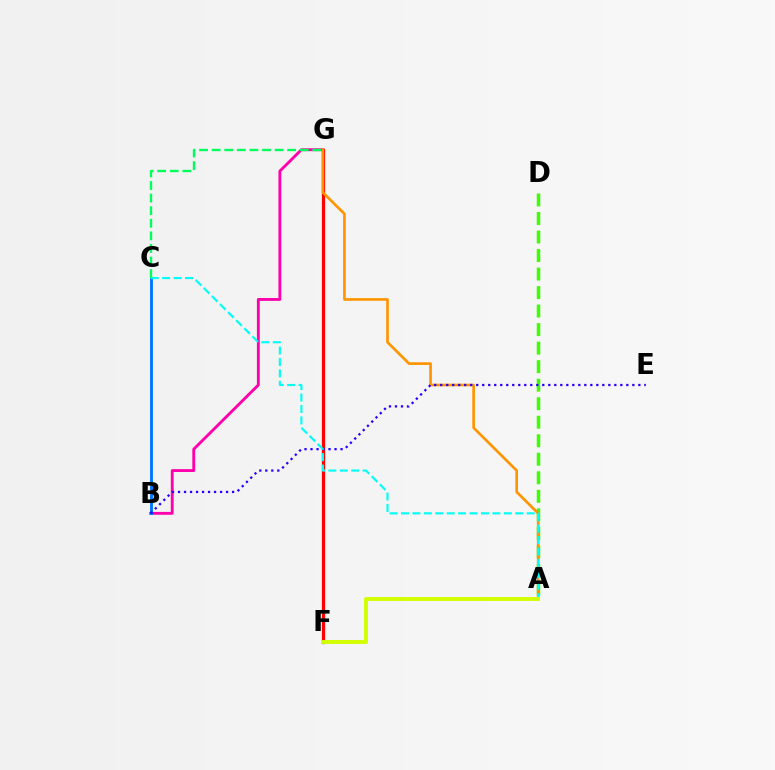{('B', 'G'): [{'color': '#ff00ac', 'line_style': 'solid', 'thickness': 2.06}], ('B', 'C'): [{'color': '#0074ff', 'line_style': 'solid', 'thickness': 2.07}], ('F', 'G'): [{'color': '#b900ff', 'line_style': 'solid', 'thickness': 2.34}, {'color': '#ff0000', 'line_style': 'solid', 'thickness': 2.18}], ('A', 'D'): [{'color': '#3dff00', 'line_style': 'dashed', 'thickness': 2.52}], ('A', 'G'): [{'color': '#ff9400', 'line_style': 'solid', 'thickness': 1.91}], ('B', 'E'): [{'color': '#2500ff', 'line_style': 'dotted', 'thickness': 1.63}], ('A', 'C'): [{'color': '#00fff6', 'line_style': 'dashed', 'thickness': 1.55}], ('A', 'F'): [{'color': '#d1ff00', 'line_style': 'solid', 'thickness': 2.81}], ('C', 'G'): [{'color': '#00ff5c', 'line_style': 'dashed', 'thickness': 1.71}]}